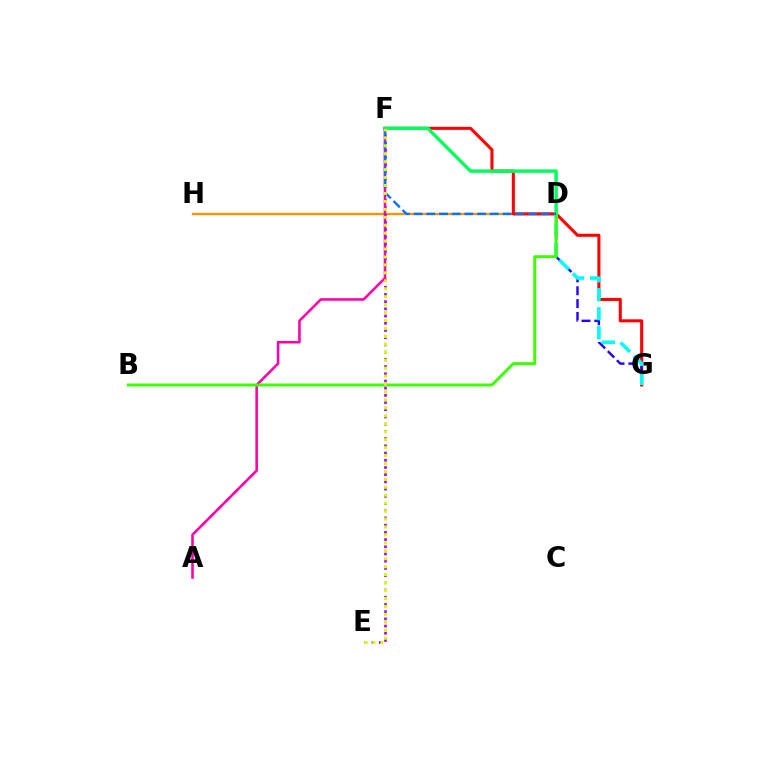{('D', 'H'): [{'color': '#ff9400', 'line_style': 'solid', 'thickness': 1.69}], ('A', 'F'): [{'color': '#ff00ac', 'line_style': 'solid', 'thickness': 1.85}], ('F', 'G'): [{'color': '#ff0000', 'line_style': 'solid', 'thickness': 2.2}], ('D', 'G'): [{'color': '#2500ff', 'line_style': 'dashed', 'thickness': 1.75}, {'color': '#00fff6', 'line_style': 'dashed', 'thickness': 2.58}], ('D', 'F'): [{'color': '#00ff5c', 'line_style': 'solid', 'thickness': 2.45}, {'color': '#0074ff', 'line_style': 'dashed', 'thickness': 1.73}], ('B', 'D'): [{'color': '#3dff00', 'line_style': 'solid', 'thickness': 2.14}], ('E', 'F'): [{'color': '#b900ff', 'line_style': 'dotted', 'thickness': 1.96}, {'color': '#d1ff00', 'line_style': 'dotted', 'thickness': 2.16}]}